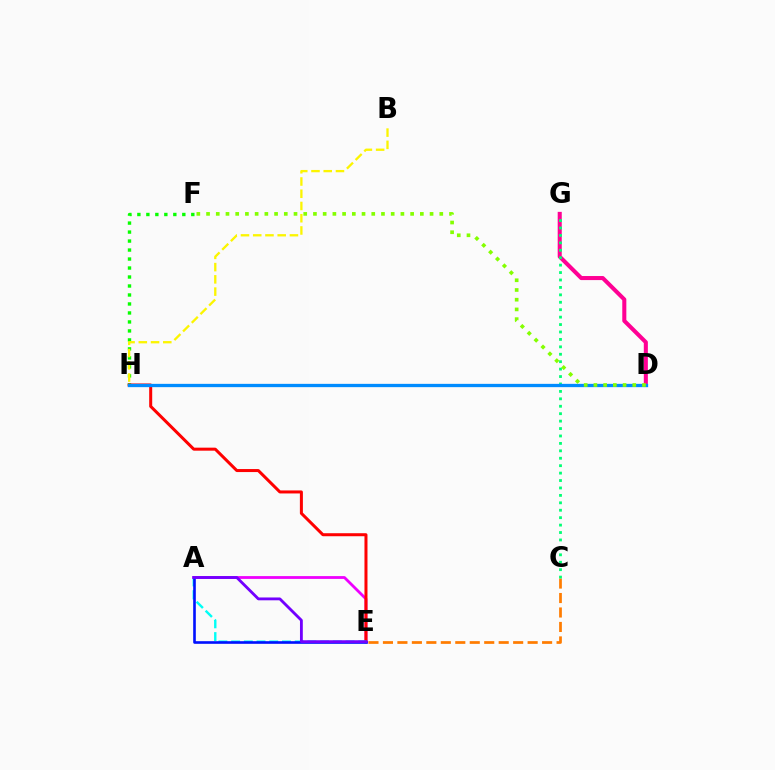{('C', 'E'): [{'color': '#ff7c00', 'line_style': 'dashed', 'thickness': 1.97}], ('A', 'E'): [{'color': '#ee00ff', 'line_style': 'solid', 'thickness': 2.02}, {'color': '#00fff6', 'line_style': 'dashed', 'thickness': 1.73}, {'color': '#0010ff', 'line_style': 'solid', 'thickness': 1.89}, {'color': '#7200ff', 'line_style': 'solid', 'thickness': 2.04}], ('F', 'H'): [{'color': '#08ff00', 'line_style': 'dotted', 'thickness': 2.44}], ('D', 'G'): [{'color': '#ff0094', 'line_style': 'solid', 'thickness': 2.92}], ('C', 'G'): [{'color': '#00ff74', 'line_style': 'dotted', 'thickness': 2.02}], ('E', 'H'): [{'color': '#ff0000', 'line_style': 'solid', 'thickness': 2.17}], ('D', 'H'): [{'color': '#008cff', 'line_style': 'solid', 'thickness': 2.37}], ('D', 'F'): [{'color': '#84ff00', 'line_style': 'dotted', 'thickness': 2.64}], ('B', 'H'): [{'color': '#fcf500', 'line_style': 'dashed', 'thickness': 1.66}]}